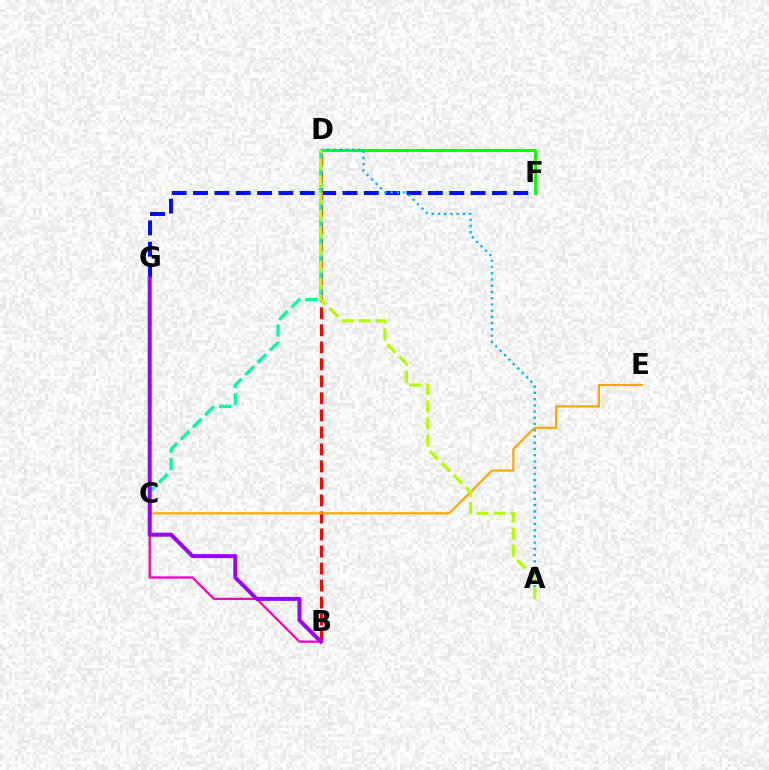{('F', 'G'): [{'color': '#0010ff', 'line_style': 'dashed', 'thickness': 2.9}], ('D', 'F'): [{'color': '#08ff00', 'line_style': 'solid', 'thickness': 2.08}], ('B', 'C'): [{'color': '#ff00bd', 'line_style': 'solid', 'thickness': 1.64}], ('A', 'D'): [{'color': '#00b5ff', 'line_style': 'dotted', 'thickness': 1.7}, {'color': '#b3ff00', 'line_style': 'dashed', 'thickness': 2.32}], ('B', 'D'): [{'color': '#ff0000', 'line_style': 'dashed', 'thickness': 2.31}], ('C', 'D'): [{'color': '#00ff9d', 'line_style': 'dashed', 'thickness': 2.35}], ('C', 'E'): [{'color': '#ffa500', 'line_style': 'solid', 'thickness': 1.53}], ('B', 'G'): [{'color': '#9b00ff', 'line_style': 'solid', 'thickness': 2.87}]}